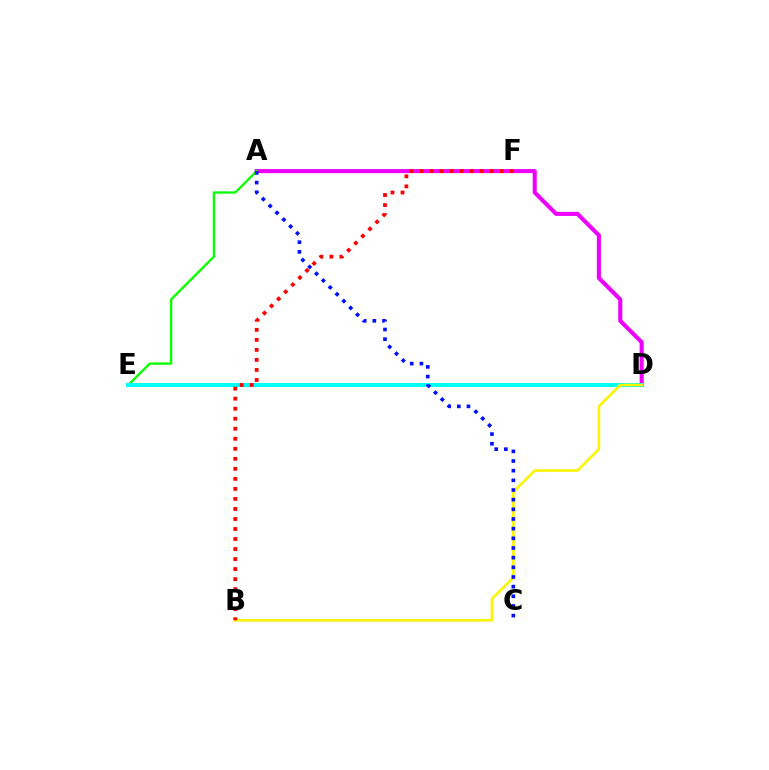{('A', 'D'): [{'color': '#ee00ff', 'line_style': 'solid', 'thickness': 2.94}], ('A', 'E'): [{'color': '#08ff00', 'line_style': 'solid', 'thickness': 1.67}], ('D', 'E'): [{'color': '#00fff6', 'line_style': 'solid', 'thickness': 2.91}], ('B', 'D'): [{'color': '#fcf500', 'line_style': 'solid', 'thickness': 1.88}], ('A', 'C'): [{'color': '#0010ff', 'line_style': 'dotted', 'thickness': 2.63}], ('B', 'F'): [{'color': '#ff0000', 'line_style': 'dotted', 'thickness': 2.72}]}